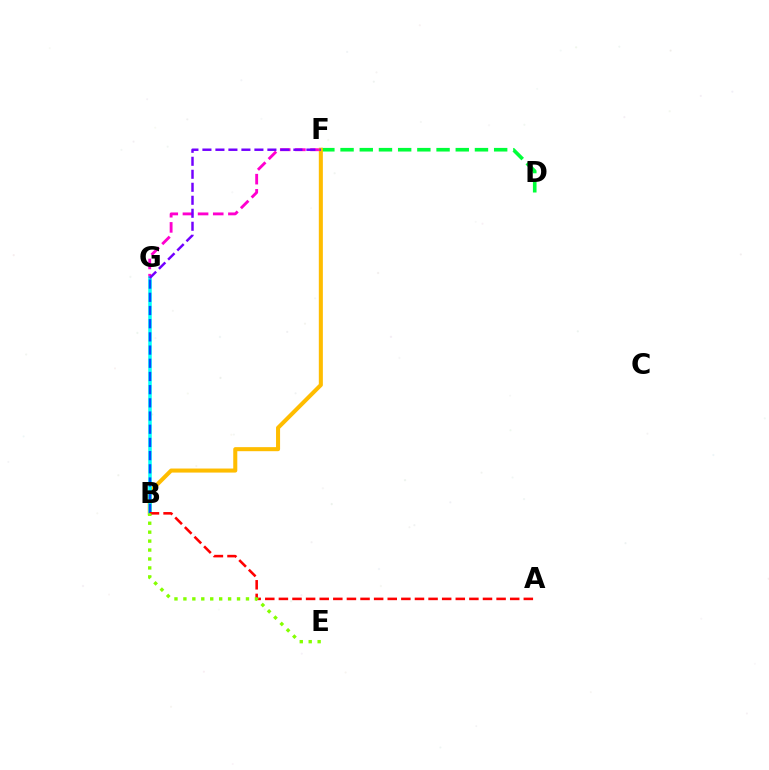{('F', 'G'): [{'color': '#ff00cf', 'line_style': 'dashed', 'thickness': 2.06}, {'color': '#7200ff', 'line_style': 'dashed', 'thickness': 1.77}], ('D', 'F'): [{'color': '#00ff39', 'line_style': 'dashed', 'thickness': 2.61}], ('B', 'F'): [{'color': '#ffbd00', 'line_style': 'solid', 'thickness': 2.92}], ('B', 'G'): [{'color': '#00fff6', 'line_style': 'solid', 'thickness': 2.53}, {'color': '#004bff', 'line_style': 'dashed', 'thickness': 1.79}], ('A', 'B'): [{'color': '#ff0000', 'line_style': 'dashed', 'thickness': 1.85}], ('B', 'E'): [{'color': '#84ff00', 'line_style': 'dotted', 'thickness': 2.43}]}